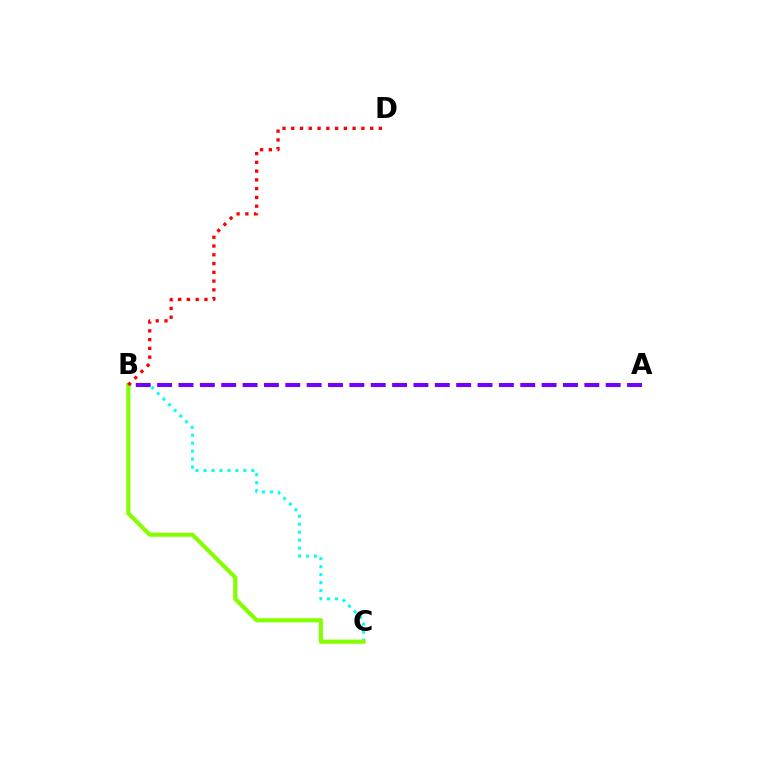{('B', 'C'): [{'color': '#00fff6', 'line_style': 'dotted', 'thickness': 2.17}, {'color': '#84ff00', 'line_style': 'solid', 'thickness': 2.98}], ('A', 'B'): [{'color': '#7200ff', 'line_style': 'dashed', 'thickness': 2.9}], ('B', 'D'): [{'color': '#ff0000', 'line_style': 'dotted', 'thickness': 2.38}]}